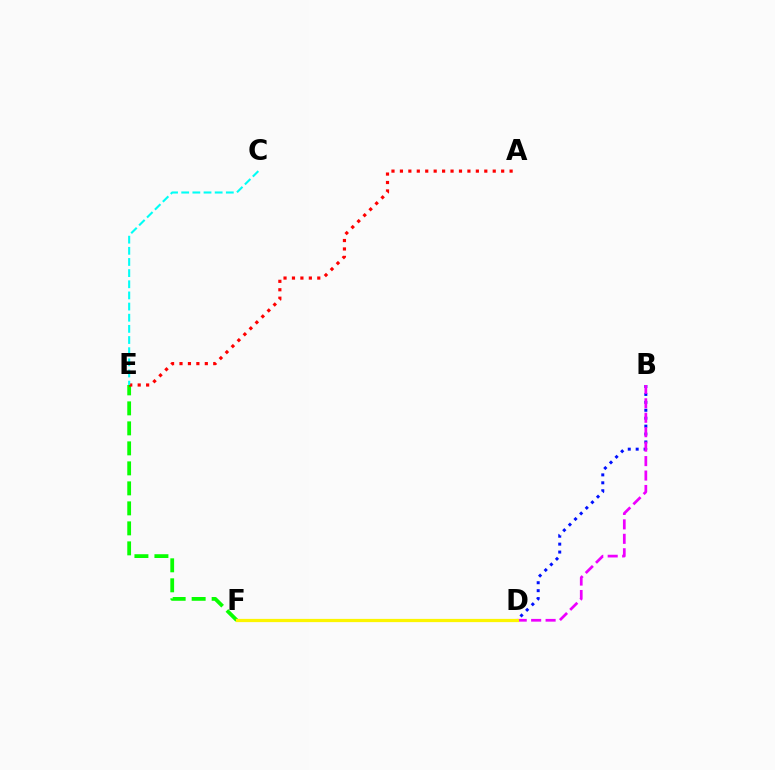{('B', 'D'): [{'color': '#0010ff', 'line_style': 'dotted', 'thickness': 2.15}, {'color': '#ee00ff', 'line_style': 'dashed', 'thickness': 1.96}], ('E', 'F'): [{'color': '#08ff00', 'line_style': 'dashed', 'thickness': 2.72}], ('D', 'F'): [{'color': '#fcf500', 'line_style': 'solid', 'thickness': 2.33}], ('A', 'E'): [{'color': '#ff0000', 'line_style': 'dotted', 'thickness': 2.29}], ('C', 'E'): [{'color': '#00fff6', 'line_style': 'dashed', 'thickness': 1.51}]}